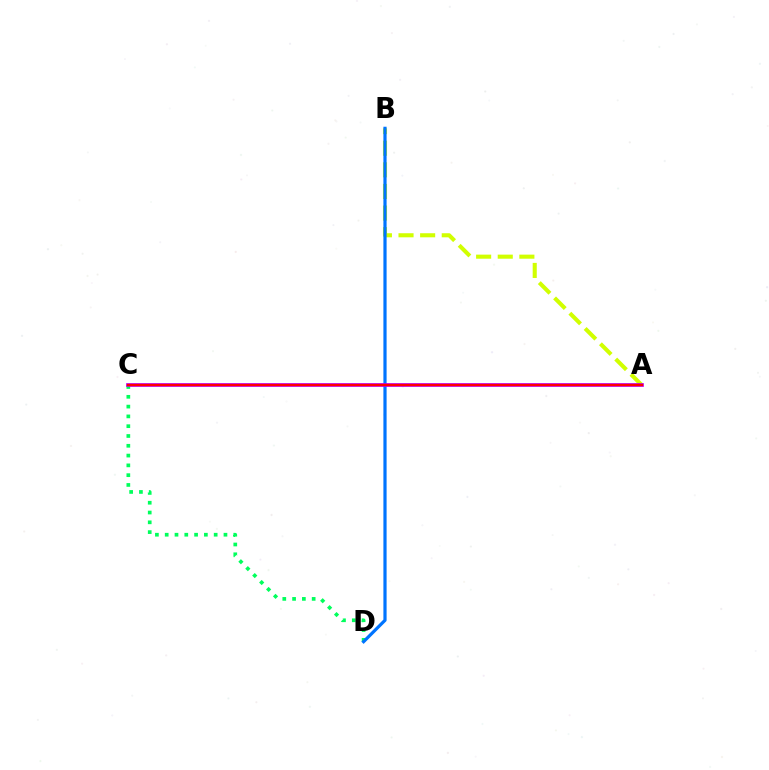{('A', 'B'): [{'color': '#d1ff00', 'line_style': 'dashed', 'thickness': 2.94}], ('C', 'D'): [{'color': '#00ff5c', 'line_style': 'dotted', 'thickness': 2.66}], ('B', 'D'): [{'color': '#0074ff', 'line_style': 'solid', 'thickness': 2.31}], ('A', 'C'): [{'color': '#b900ff', 'line_style': 'solid', 'thickness': 2.65}, {'color': '#ff0000', 'line_style': 'solid', 'thickness': 1.69}]}